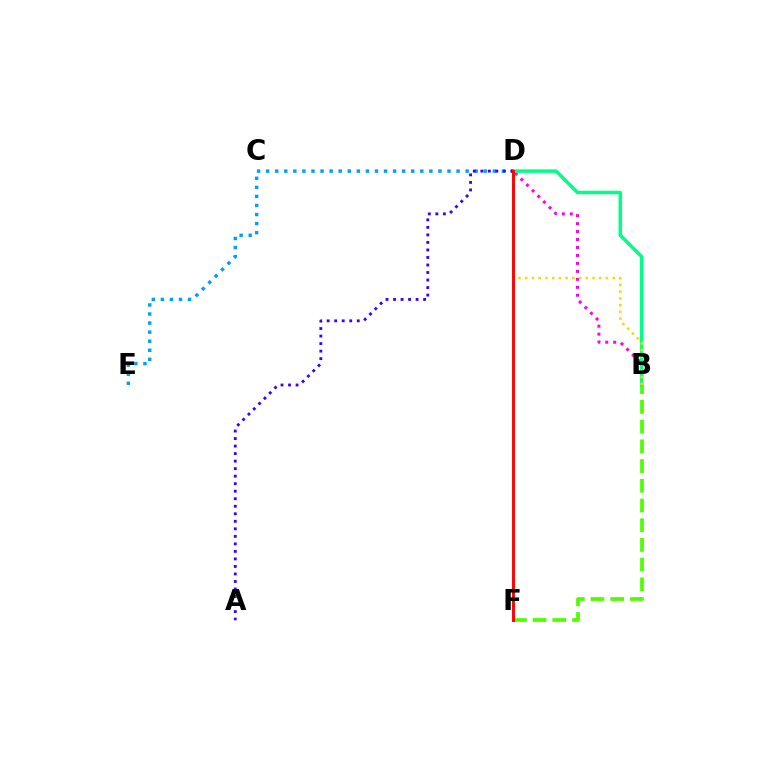{('B', 'D'): [{'color': '#ff00ed', 'line_style': 'dotted', 'thickness': 2.16}, {'color': '#00ff86', 'line_style': 'solid', 'thickness': 2.51}, {'color': '#ffd500', 'line_style': 'dotted', 'thickness': 1.83}], ('B', 'F'): [{'color': '#4fff00', 'line_style': 'dashed', 'thickness': 2.68}], ('D', 'E'): [{'color': '#009eff', 'line_style': 'dotted', 'thickness': 2.46}], ('A', 'D'): [{'color': '#3700ff', 'line_style': 'dotted', 'thickness': 2.04}], ('D', 'F'): [{'color': '#ff0000', 'line_style': 'solid', 'thickness': 2.1}]}